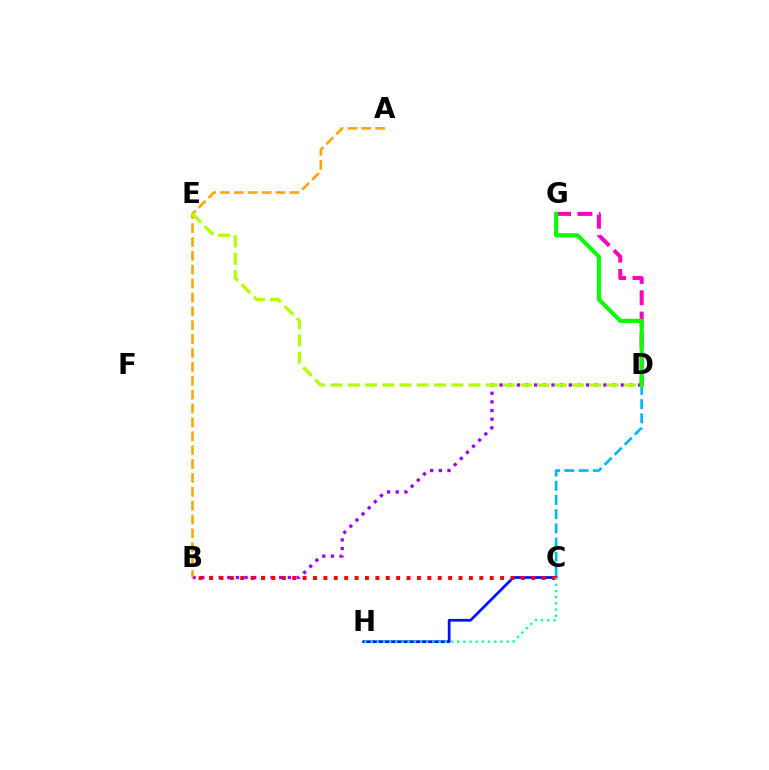{('D', 'G'): [{'color': '#ff00bd', 'line_style': 'dashed', 'thickness': 2.9}, {'color': '#08ff00', 'line_style': 'solid', 'thickness': 2.97}], ('C', 'D'): [{'color': '#00b5ff', 'line_style': 'dashed', 'thickness': 1.93}], ('B', 'D'): [{'color': '#9b00ff', 'line_style': 'dotted', 'thickness': 2.35}], ('A', 'B'): [{'color': '#ffa500', 'line_style': 'dashed', 'thickness': 1.89}], ('C', 'H'): [{'color': '#0010ff', 'line_style': 'solid', 'thickness': 1.96}, {'color': '#00ff9d', 'line_style': 'dotted', 'thickness': 1.68}], ('B', 'C'): [{'color': '#ff0000', 'line_style': 'dotted', 'thickness': 2.82}], ('D', 'E'): [{'color': '#b3ff00', 'line_style': 'dashed', 'thickness': 2.34}]}